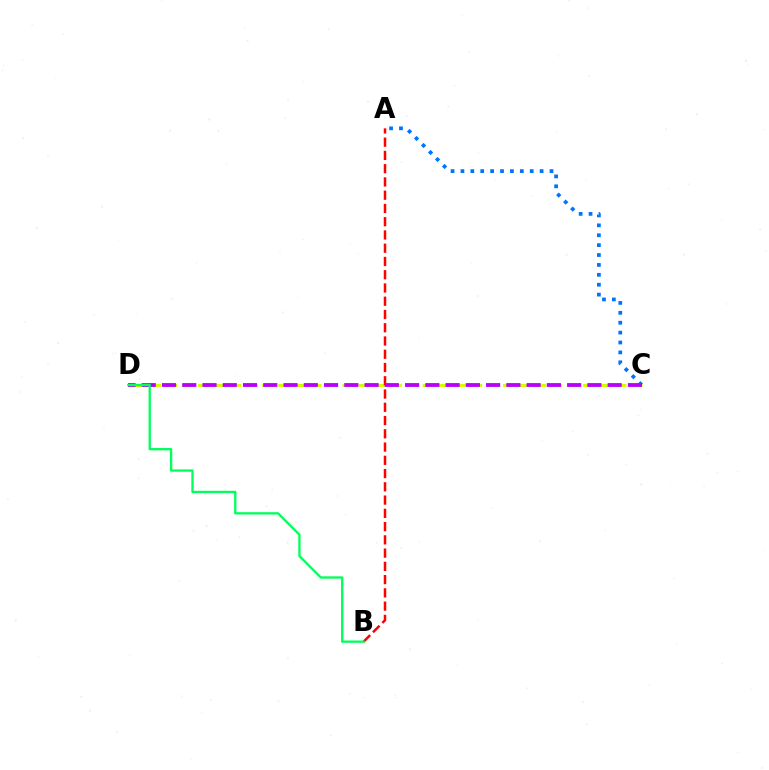{('A', 'C'): [{'color': '#0074ff', 'line_style': 'dotted', 'thickness': 2.69}], ('C', 'D'): [{'color': '#d1ff00', 'line_style': 'dashed', 'thickness': 2.18}, {'color': '#b900ff', 'line_style': 'dashed', 'thickness': 2.75}], ('A', 'B'): [{'color': '#ff0000', 'line_style': 'dashed', 'thickness': 1.8}], ('B', 'D'): [{'color': '#00ff5c', 'line_style': 'solid', 'thickness': 1.67}]}